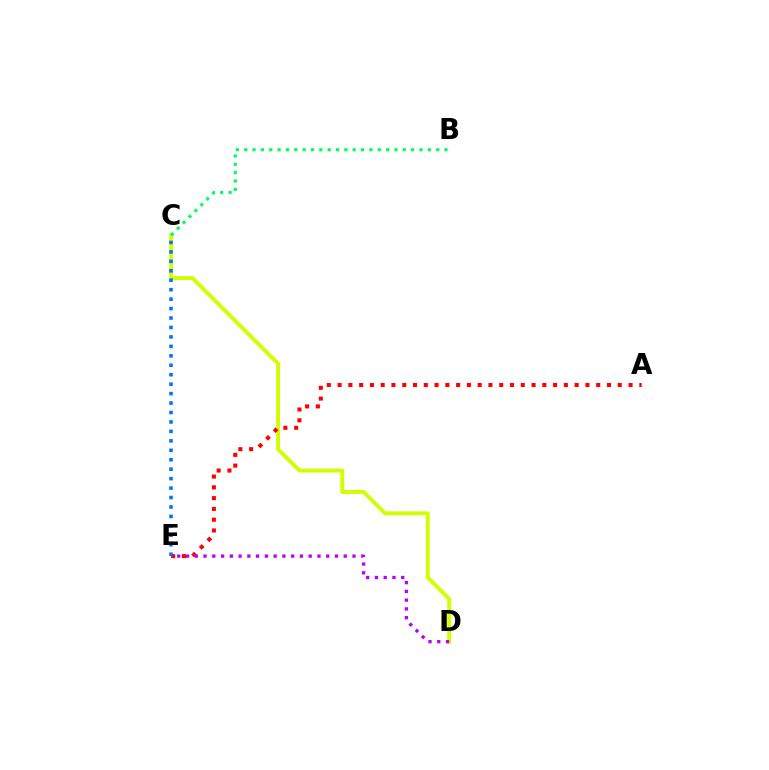{('C', 'D'): [{'color': '#d1ff00', 'line_style': 'solid', 'thickness': 2.81}], ('B', 'C'): [{'color': '#00ff5c', 'line_style': 'dotted', 'thickness': 2.27}], ('A', 'E'): [{'color': '#ff0000', 'line_style': 'dotted', 'thickness': 2.93}], ('C', 'E'): [{'color': '#0074ff', 'line_style': 'dotted', 'thickness': 2.57}], ('D', 'E'): [{'color': '#b900ff', 'line_style': 'dotted', 'thickness': 2.38}]}